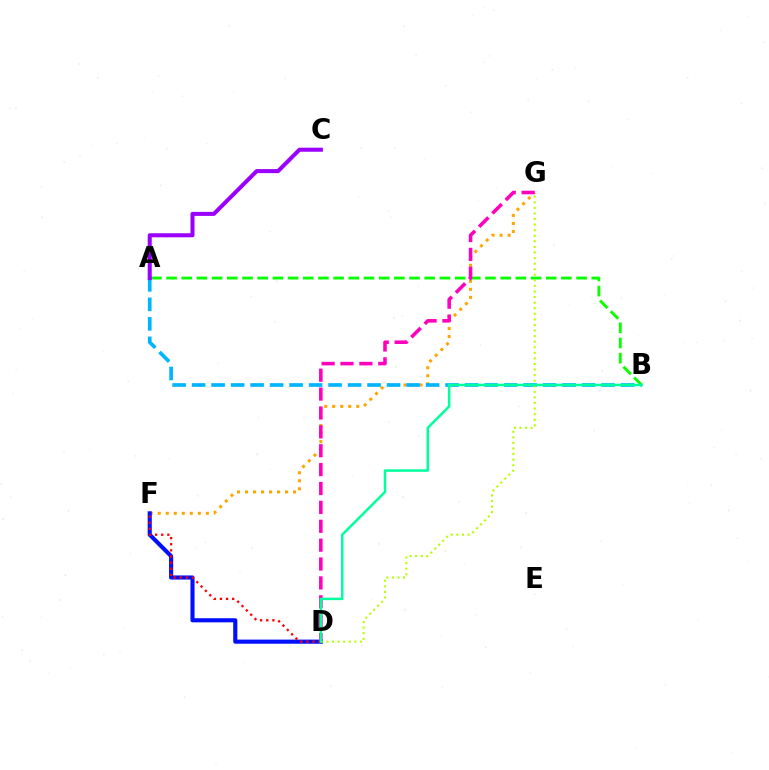{('F', 'G'): [{'color': '#ffa500', 'line_style': 'dotted', 'thickness': 2.18}], ('D', 'F'): [{'color': '#0010ff', 'line_style': 'solid', 'thickness': 2.97}, {'color': '#ff0000', 'line_style': 'dotted', 'thickness': 1.67}], ('A', 'B'): [{'color': '#00b5ff', 'line_style': 'dashed', 'thickness': 2.65}, {'color': '#08ff00', 'line_style': 'dashed', 'thickness': 2.06}], ('D', 'G'): [{'color': '#ff00bd', 'line_style': 'dashed', 'thickness': 2.57}, {'color': '#b3ff00', 'line_style': 'dotted', 'thickness': 1.51}], ('B', 'D'): [{'color': '#00ff9d', 'line_style': 'solid', 'thickness': 1.8}], ('A', 'C'): [{'color': '#9b00ff', 'line_style': 'solid', 'thickness': 2.91}]}